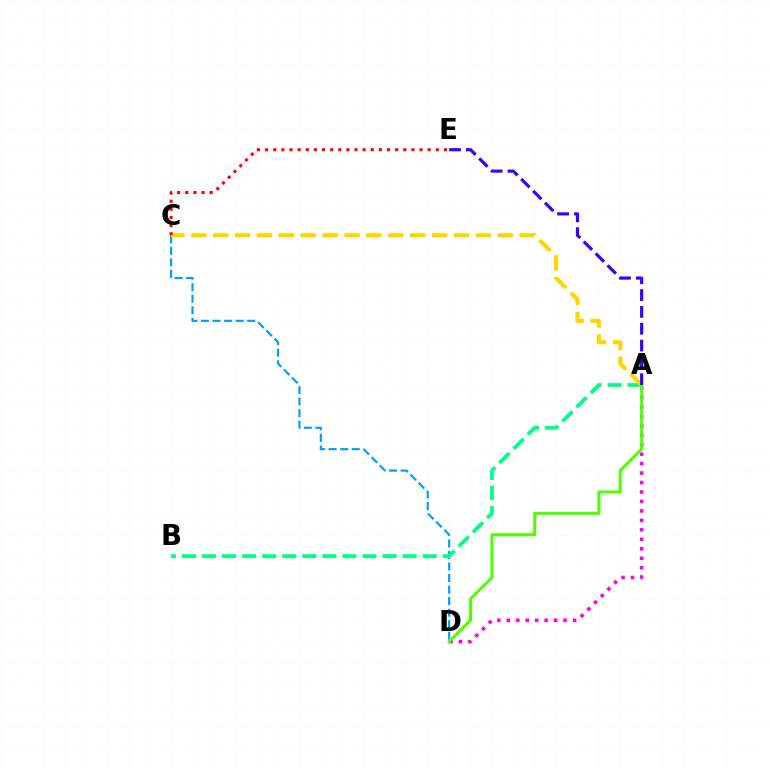{('A', 'D'): [{'color': '#ff00ed', 'line_style': 'dotted', 'thickness': 2.57}, {'color': '#4fff00', 'line_style': 'solid', 'thickness': 2.19}], ('C', 'D'): [{'color': '#009eff', 'line_style': 'dashed', 'thickness': 1.57}], ('A', 'B'): [{'color': '#00ff86', 'line_style': 'dashed', 'thickness': 2.73}], ('A', 'C'): [{'color': '#ffd500', 'line_style': 'dashed', 'thickness': 2.97}], ('C', 'E'): [{'color': '#ff0000', 'line_style': 'dotted', 'thickness': 2.21}], ('A', 'E'): [{'color': '#3700ff', 'line_style': 'dashed', 'thickness': 2.29}]}